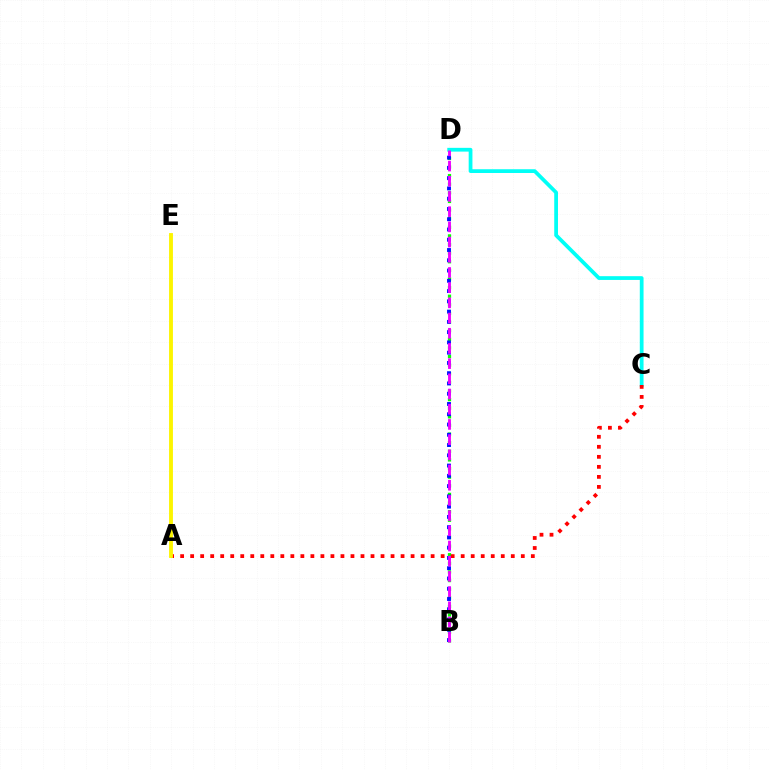{('B', 'D'): [{'color': '#08ff00', 'line_style': 'dotted', 'thickness': 2.34}, {'color': '#0010ff', 'line_style': 'dotted', 'thickness': 2.79}, {'color': '#ee00ff', 'line_style': 'dashed', 'thickness': 2.06}], ('C', 'D'): [{'color': '#00fff6', 'line_style': 'solid', 'thickness': 2.71}], ('A', 'C'): [{'color': '#ff0000', 'line_style': 'dotted', 'thickness': 2.72}], ('A', 'E'): [{'color': '#fcf500', 'line_style': 'solid', 'thickness': 2.78}]}